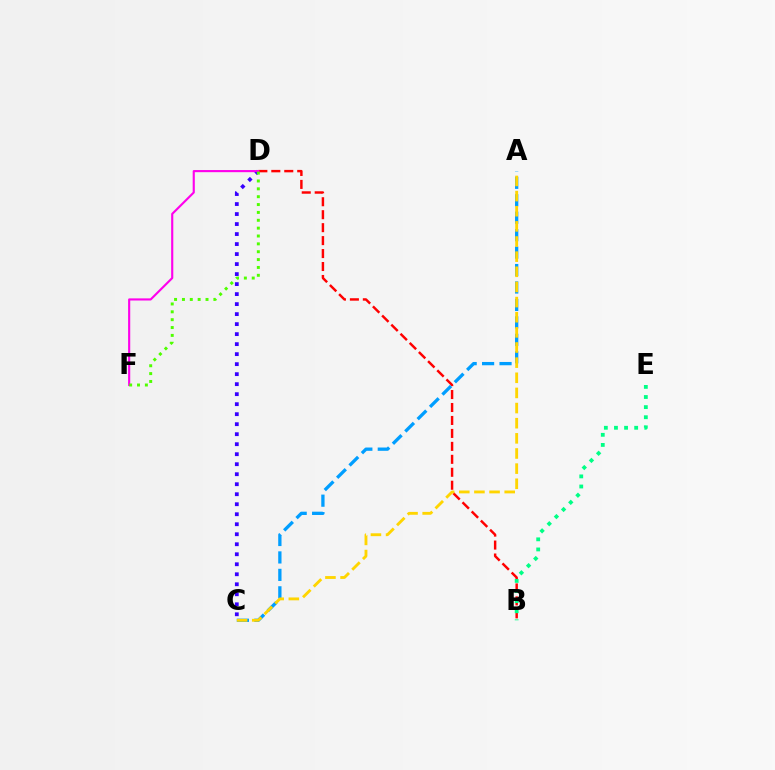{('B', 'D'): [{'color': '#ff0000', 'line_style': 'dashed', 'thickness': 1.76}], ('C', 'D'): [{'color': '#3700ff', 'line_style': 'dotted', 'thickness': 2.72}], ('B', 'E'): [{'color': '#00ff86', 'line_style': 'dotted', 'thickness': 2.75}], ('A', 'C'): [{'color': '#009eff', 'line_style': 'dashed', 'thickness': 2.37}, {'color': '#ffd500', 'line_style': 'dashed', 'thickness': 2.06}], ('D', 'F'): [{'color': '#ff00ed', 'line_style': 'solid', 'thickness': 1.54}, {'color': '#4fff00', 'line_style': 'dotted', 'thickness': 2.14}]}